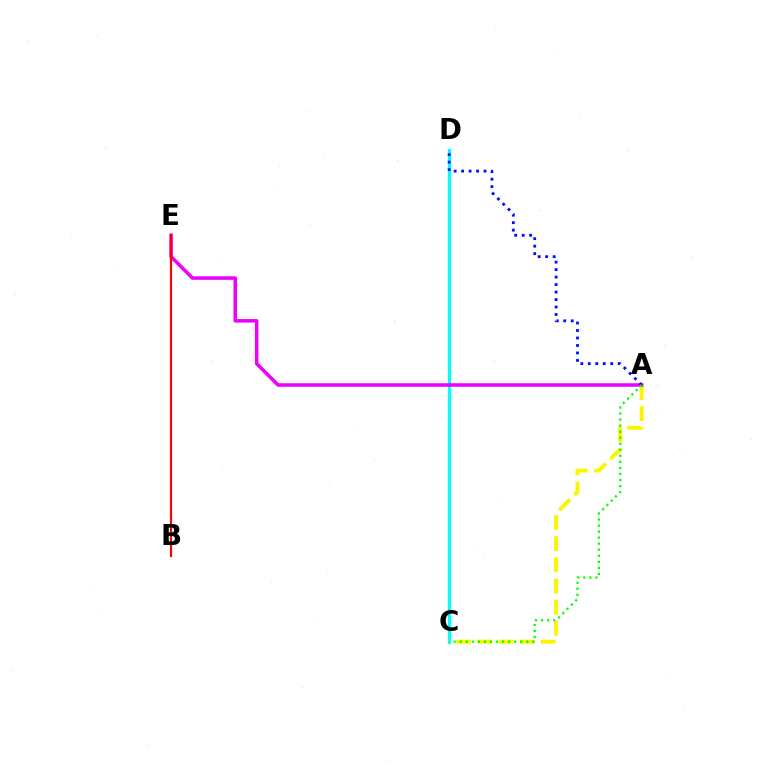{('C', 'D'): [{'color': '#00fff6', 'line_style': 'solid', 'thickness': 2.36}], ('A', 'C'): [{'color': '#fcf500', 'line_style': 'dashed', 'thickness': 2.88}, {'color': '#08ff00', 'line_style': 'dotted', 'thickness': 1.64}], ('A', 'E'): [{'color': '#ee00ff', 'line_style': 'solid', 'thickness': 2.55}], ('A', 'D'): [{'color': '#0010ff', 'line_style': 'dotted', 'thickness': 2.03}], ('B', 'E'): [{'color': '#ff0000', 'line_style': 'solid', 'thickness': 1.56}]}